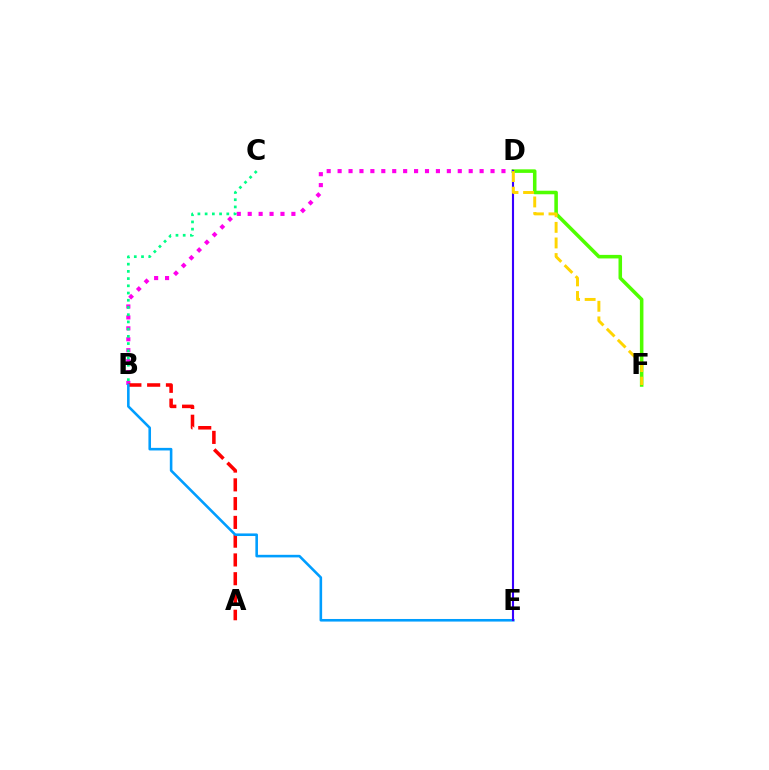{('B', 'D'): [{'color': '#ff00ed', 'line_style': 'dotted', 'thickness': 2.97}], ('A', 'B'): [{'color': '#ff0000', 'line_style': 'dashed', 'thickness': 2.55}], ('D', 'F'): [{'color': '#4fff00', 'line_style': 'solid', 'thickness': 2.56}, {'color': '#ffd500', 'line_style': 'dashed', 'thickness': 2.12}], ('B', 'C'): [{'color': '#00ff86', 'line_style': 'dotted', 'thickness': 1.96}], ('B', 'E'): [{'color': '#009eff', 'line_style': 'solid', 'thickness': 1.86}], ('D', 'E'): [{'color': '#3700ff', 'line_style': 'solid', 'thickness': 1.52}]}